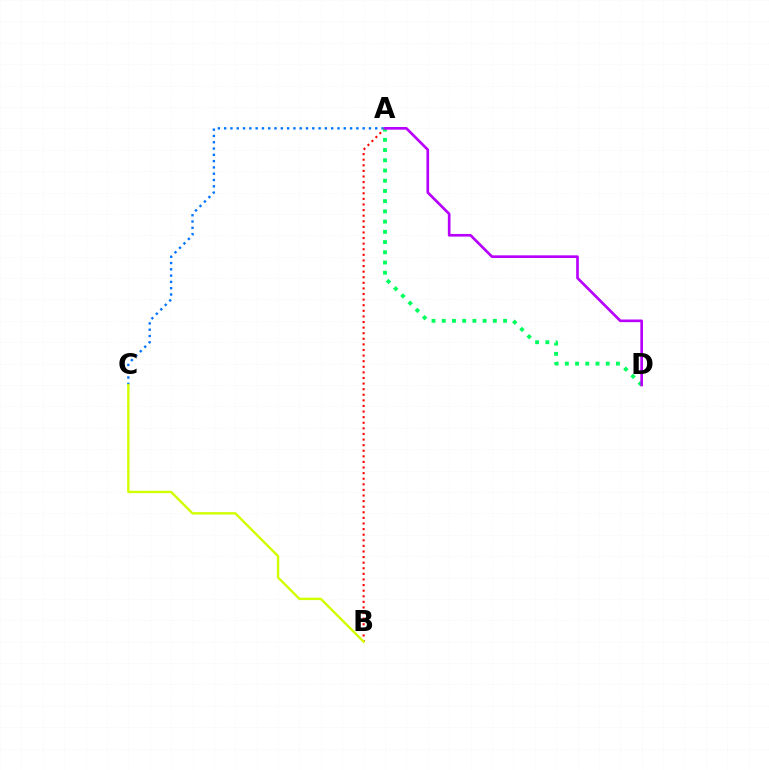{('A', 'C'): [{'color': '#0074ff', 'line_style': 'dotted', 'thickness': 1.71}], ('A', 'B'): [{'color': '#ff0000', 'line_style': 'dotted', 'thickness': 1.52}], ('A', 'D'): [{'color': '#00ff5c', 'line_style': 'dotted', 'thickness': 2.78}, {'color': '#b900ff', 'line_style': 'solid', 'thickness': 1.92}], ('B', 'C'): [{'color': '#d1ff00', 'line_style': 'solid', 'thickness': 1.73}]}